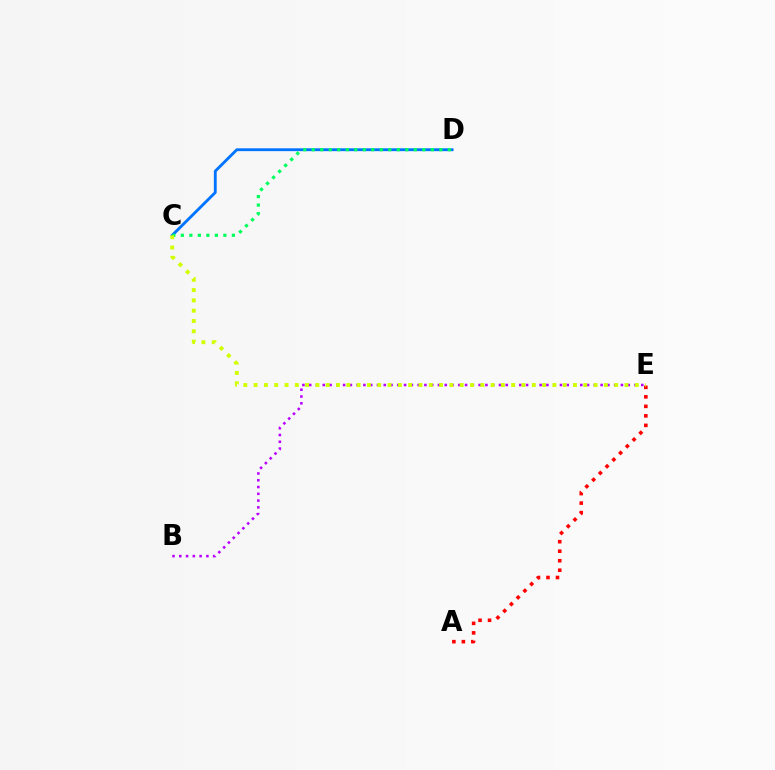{('B', 'E'): [{'color': '#b900ff', 'line_style': 'dotted', 'thickness': 1.84}], ('C', 'D'): [{'color': '#0074ff', 'line_style': 'solid', 'thickness': 2.05}, {'color': '#00ff5c', 'line_style': 'dotted', 'thickness': 2.31}], ('A', 'E'): [{'color': '#ff0000', 'line_style': 'dotted', 'thickness': 2.58}], ('C', 'E'): [{'color': '#d1ff00', 'line_style': 'dotted', 'thickness': 2.8}]}